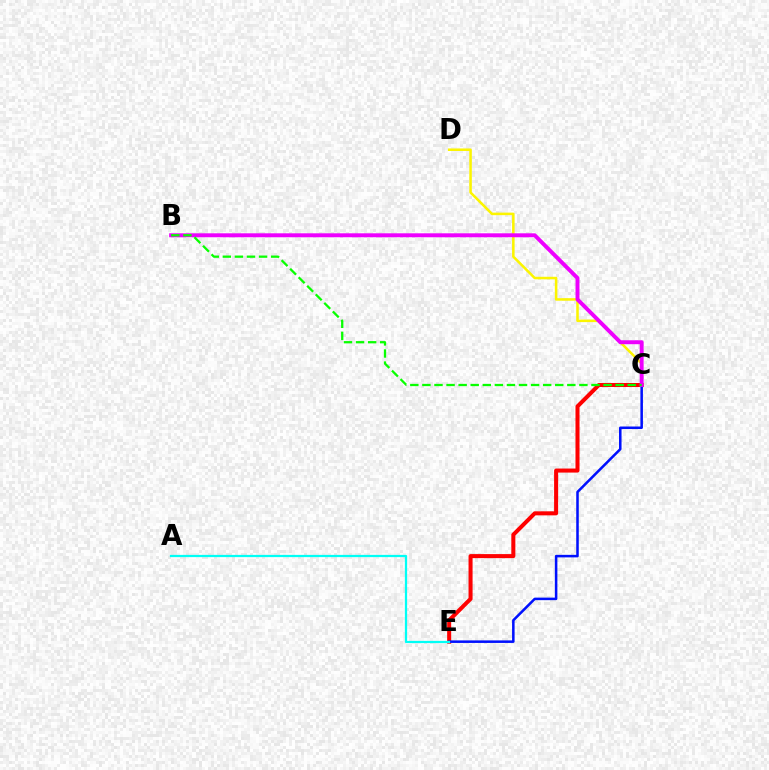{('C', 'D'): [{'color': '#fcf500', 'line_style': 'solid', 'thickness': 1.83}], ('C', 'E'): [{'color': '#ff0000', 'line_style': 'solid', 'thickness': 2.9}, {'color': '#0010ff', 'line_style': 'solid', 'thickness': 1.82}], ('B', 'C'): [{'color': '#ee00ff', 'line_style': 'solid', 'thickness': 2.84}, {'color': '#08ff00', 'line_style': 'dashed', 'thickness': 1.64}], ('A', 'E'): [{'color': '#00fff6', 'line_style': 'solid', 'thickness': 1.61}]}